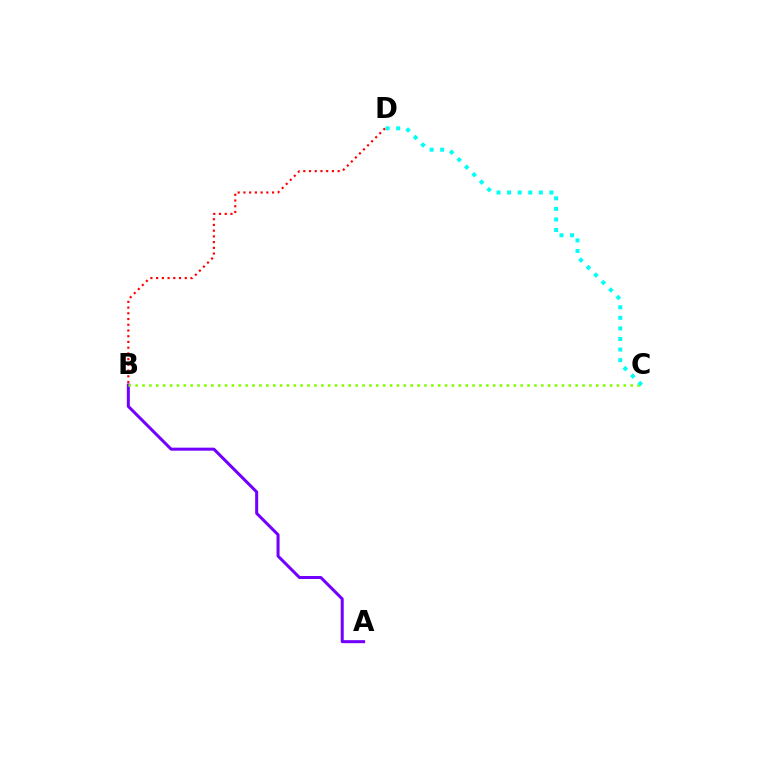{('A', 'B'): [{'color': '#7200ff', 'line_style': 'solid', 'thickness': 2.17}], ('B', 'C'): [{'color': '#84ff00', 'line_style': 'dotted', 'thickness': 1.87}], ('C', 'D'): [{'color': '#00fff6', 'line_style': 'dotted', 'thickness': 2.87}], ('B', 'D'): [{'color': '#ff0000', 'line_style': 'dotted', 'thickness': 1.56}]}